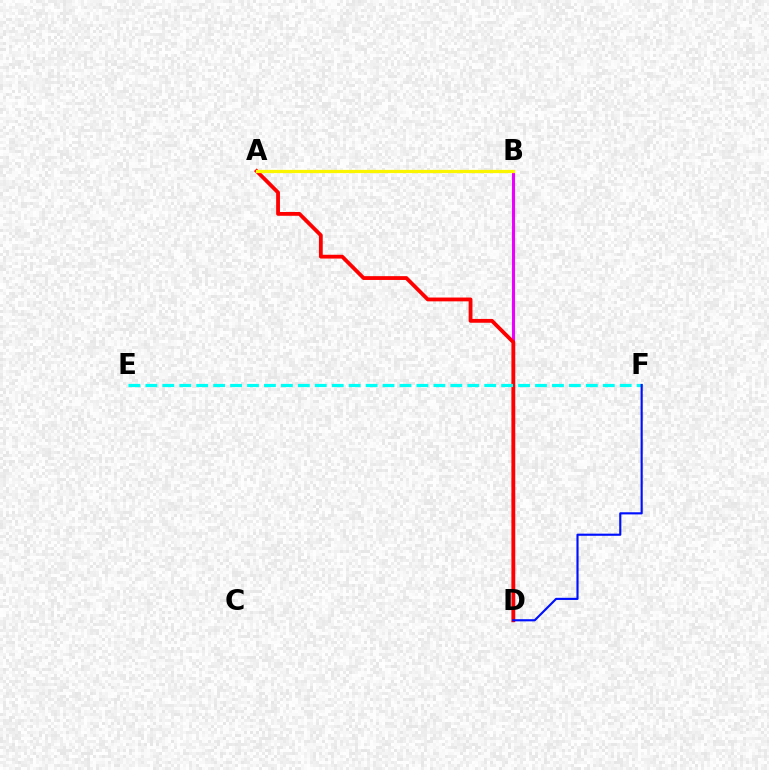{('B', 'D'): [{'color': '#ee00ff', 'line_style': 'solid', 'thickness': 2.2}], ('A', 'B'): [{'color': '#08ff00', 'line_style': 'dashed', 'thickness': 2.03}, {'color': '#fcf500', 'line_style': 'solid', 'thickness': 2.34}], ('A', 'D'): [{'color': '#ff0000', 'line_style': 'solid', 'thickness': 2.75}], ('E', 'F'): [{'color': '#00fff6', 'line_style': 'dashed', 'thickness': 2.3}], ('D', 'F'): [{'color': '#0010ff', 'line_style': 'solid', 'thickness': 1.55}]}